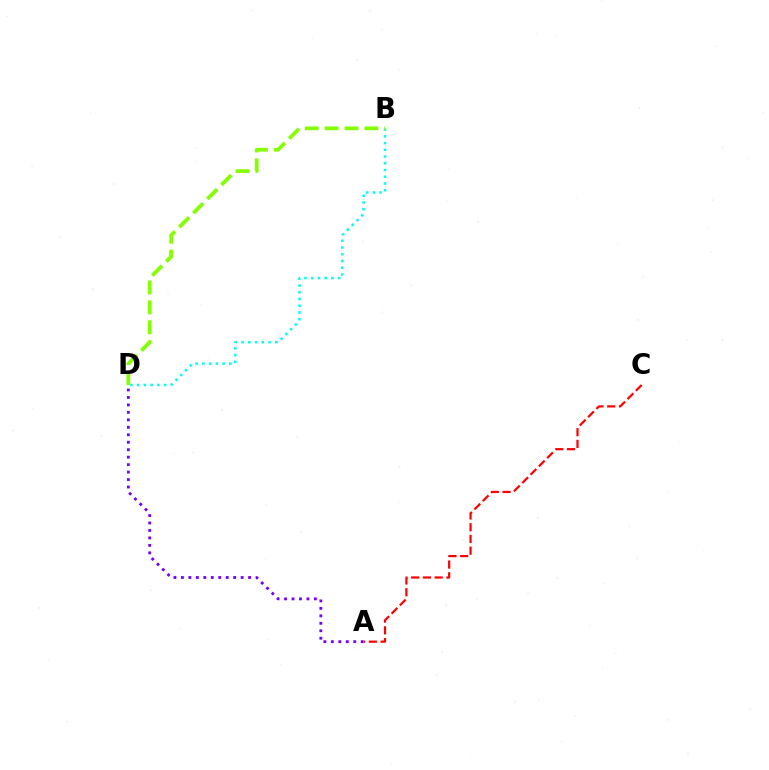{('B', 'D'): [{'color': '#00fff6', 'line_style': 'dotted', 'thickness': 1.83}, {'color': '#84ff00', 'line_style': 'dashed', 'thickness': 2.7}], ('A', 'D'): [{'color': '#7200ff', 'line_style': 'dotted', 'thickness': 2.03}], ('A', 'C'): [{'color': '#ff0000', 'line_style': 'dashed', 'thickness': 1.6}]}